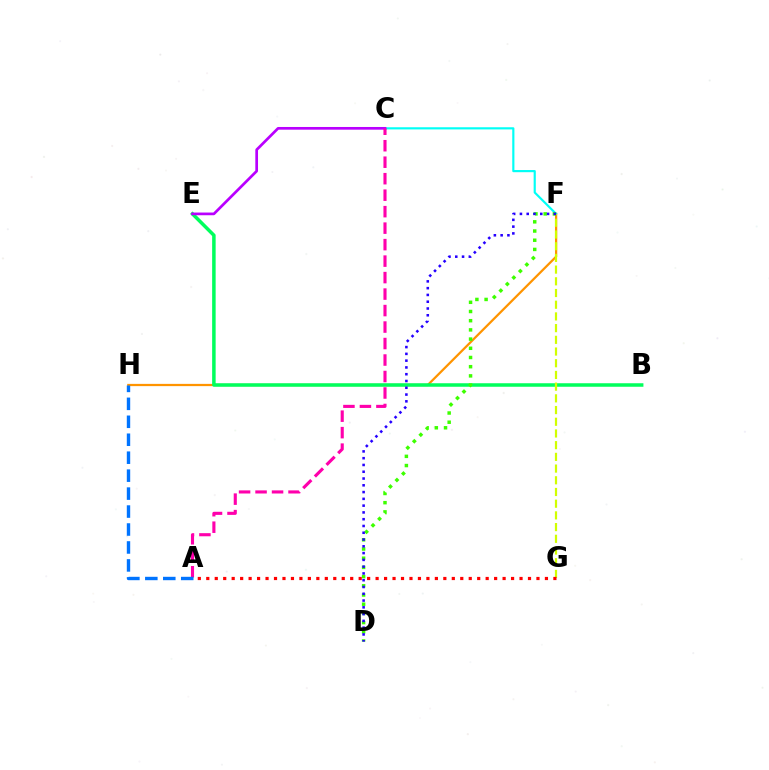{('F', 'H'): [{'color': '#ff9400', 'line_style': 'solid', 'thickness': 1.62}], ('C', 'F'): [{'color': '#00fff6', 'line_style': 'solid', 'thickness': 1.56}], ('B', 'E'): [{'color': '#00ff5c', 'line_style': 'solid', 'thickness': 2.52}], ('D', 'F'): [{'color': '#3dff00', 'line_style': 'dotted', 'thickness': 2.5}, {'color': '#2500ff', 'line_style': 'dotted', 'thickness': 1.84}], ('F', 'G'): [{'color': '#d1ff00', 'line_style': 'dashed', 'thickness': 1.59}], ('C', 'E'): [{'color': '#b900ff', 'line_style': 'solid', 'thickness': 1.95}], ('A', 'C'): [{'color': '#ff00ac', 'line_style': 'dashed', 'thickness': 2.24}], ('A', 'H'): [{'color': '#0074ff', 'line_style': 'dashed', 'thickness': 2.44}], ('A', 'G'): [{'color': '#ff0000', 'line_style': 'dotted', 'thickness': 2.3}]}